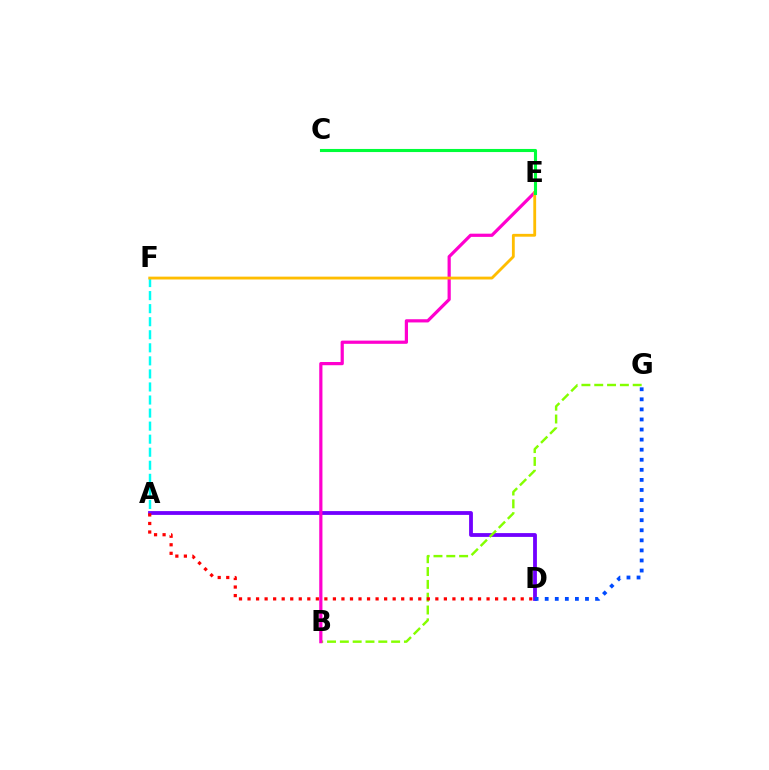{('A', 'D'): [{'color': '#7200ff', 'line_style': 'solid', 'thickness': 2.74}, {'color': '#ff0000', 'line_style': 'dotted', 'thickness': 2.32}], ('B', 'G'): [{'color': '#84ff00', 'line_style': 'dashed', 'thickness': 1.74}], ('A', 'F'): [{'color': '#00fff6', 'line_style': 'dashed', 'thickness': 1.77}], ('B', 'E'): [{'color': '#ff00cf', 'line_style': 'solid', 'thickness': 2.31}], ('E', 'F'): [{'color': '#ffbd00', 'line_style': 'solid', 'thickness': 2.04}], ('D', 'G'): [{'color': '#004bff', 'line_style': 'dotted', 'thickness': 2.74}], ('C', 'E'): [{'color': '#00ff39', 'line_style': 'solid', 'thickness': 2.23}]}